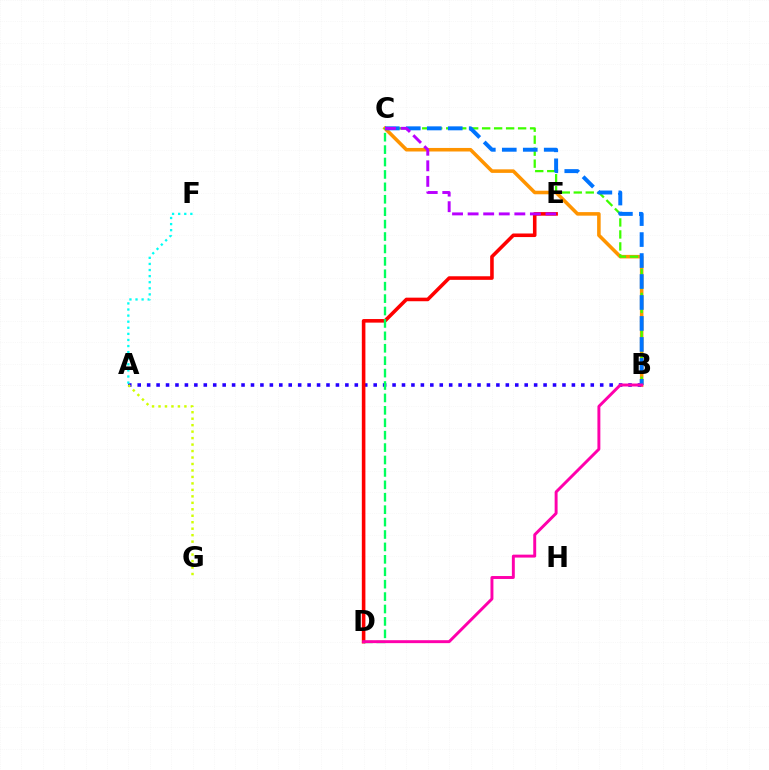{('B', 'C'): [{'color': '#ff9400', 'line_style': 'solid', 'thickness': 2.55}, {'color': '#3dff00', 'line_style': 'dashed', 'thickness': 1.63}, {'color': '#0074ff', 'line_style': 'dashed', 'thickness': 2.85}], ('A', 'B'): [{'color': '#2500ff', 'line_style': 'dotted', 'thickness': 2.56}], ('A', 'G'): [{'color': '#d1ff00', 'line_style': 'dotted', 'thickness': 1.76}], ('A', 'F'): [{'color': '#00fff6', 'line_style': 'dotted', 'thickness': 1.65}], ('D', 'E'): [{'color': '#ff0000', 'line_style': 'solid', 'thickness': 2.58}], ('C', 'D'): [{'color': '#00ff5c', 'line_style': 'dashed', 'thickness': 1.69}], ('B', 'D'): [{'color': '#ff00ac', 'line_style': 'solid', 'thickness': 2.11}], ('C', 'E'): [{'color': '#b900ff', 'line_style': 'dashed', 'thickness': 2.12}]}